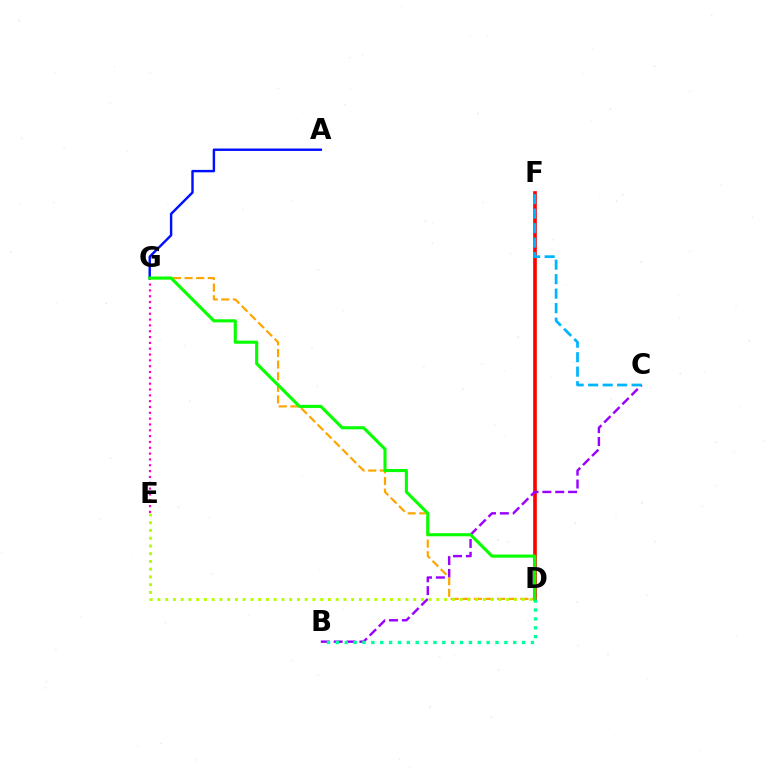{('D', 'F'): [{'color': '#ff0000', 'line_style': 'solid', 'thickness': 2.63}], ('E', 'G'): [{'color': '#ff00bd', 'line_style': 'dotted', 'thickness': 1.58}], ('B', 'C'): [{'color': '#9b00ff', 'line_style': 'dashed', 'thickness': 1.75}], ('D', 'G'): [{'color': '#ffa500', 'line_style': 'dashed', 'thickness': 1.58}, {'color': '#08ff00', 'line_style': 'solid', 'thickness': 2.24}], ('B', 'D'): [{'color': '#00ff9d', 'line_style': 'dotted', 'thickness': 2.41}], ('C', 'F'): [{'color': '#00b5ff', 'line_style': 'dashed', 'thickness': 1.97}], ('A', 'G'): [{'color': '#0010ff', 'line_style': 'solid', 'thickness': 1.74}], ('D', 'E'): [{'color': '#b3ff00', 'line_style': 'dotted', 'thickness': 2.11}]}